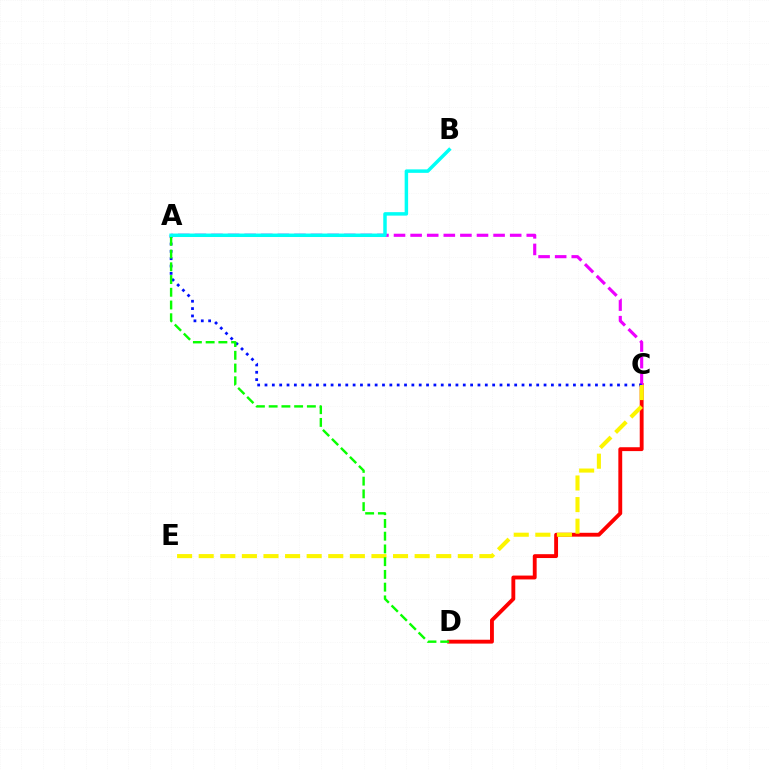{('C', 'D'): [{'color': '#ff0000', 'line_style': 'solid', 'thickness': 2.78}], ('A', 'C'): [{'color': '#ee00ff', 'line_style': 'dashed', 'thickness': 2.25}, {'color': '#0010ff', 'line_style': 'dotted', 'thickness': 2.0}], ('C', 'E'): [{'color': '#fcf500', 'line_style': 'dashed', 'thickness': 2.93}], ('A', 'D'): [{'color': '#08ff00', 'line_style': 'dashed', 'thickness': 1.73}], ('A', 'B'): [{'color': '#00fff6', 'line_style': 'solid', 'thickness': 2.5}]}